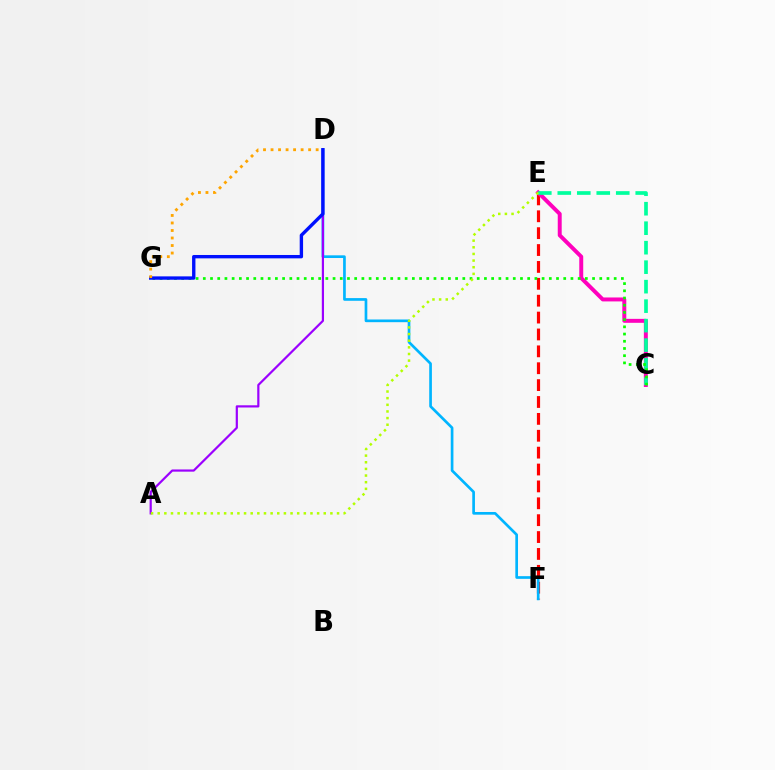{('E', 'F'): [{'color': '#ff0000', 'line_style': 'dashed', 'thickness': 2.29}], ('C', 'E'): [{'color': '#ff00bd', 'line_style': 'solid', 'thickness': 2.84}, {'color': '#00ff9d', 'line_style': 'dashed', 'thickness': 2.65}], ('D', 'F'): [{'color': '#00b5ff', 'line_style': 'solid', 'thickness': 1.93}], ('C', 'G'): [{'color': '#08ff00', 'line_style': 'dotted', 'thickness': 1.96}], ('A', 'D'): [{'color': '#9b00ff', 'line_style': 'solid', 'thickness': 1.58}], ('A', 'E'): [{'color': '#b3ff00', 'line_style': 'dotted', 'thickness': 1.8}], ('D', 'G'): [{'color': '#0010ff', 'line_style': 'solid', 'thickness': 2.42}, {'color': '#ffa500', 'line_style': 'dotted', 'thickness': 2.04}]}